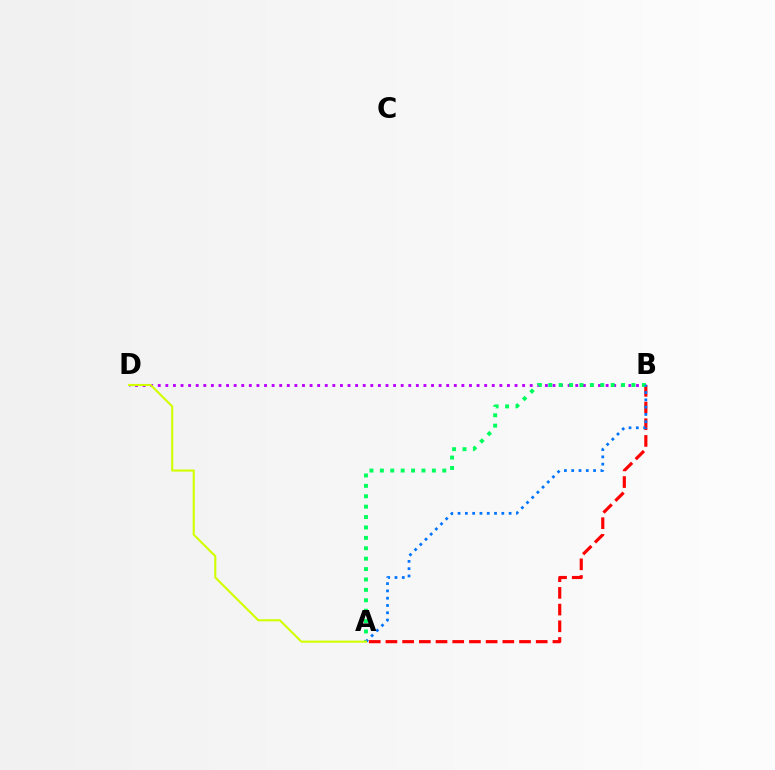{('B', 'D'): [{'color': '#b900ff', 'line_style': 'dotted', 'thickness': 2.06}], ('A', 'B'): [{'color': '#ff0000', 'line_style': 'dashed', 'thickness': 2.27}, {'color': '#00ff5c', 'line_style': 'dotted', 'thickness': 2.83}, {'color': '#0074ff', 'line_style': 'dotted', 'thickness': 1.98}], ('A', 'D'): [{'color': '#d1ff00', 'line_style': 'solid', 'thickness': 1.52}]}